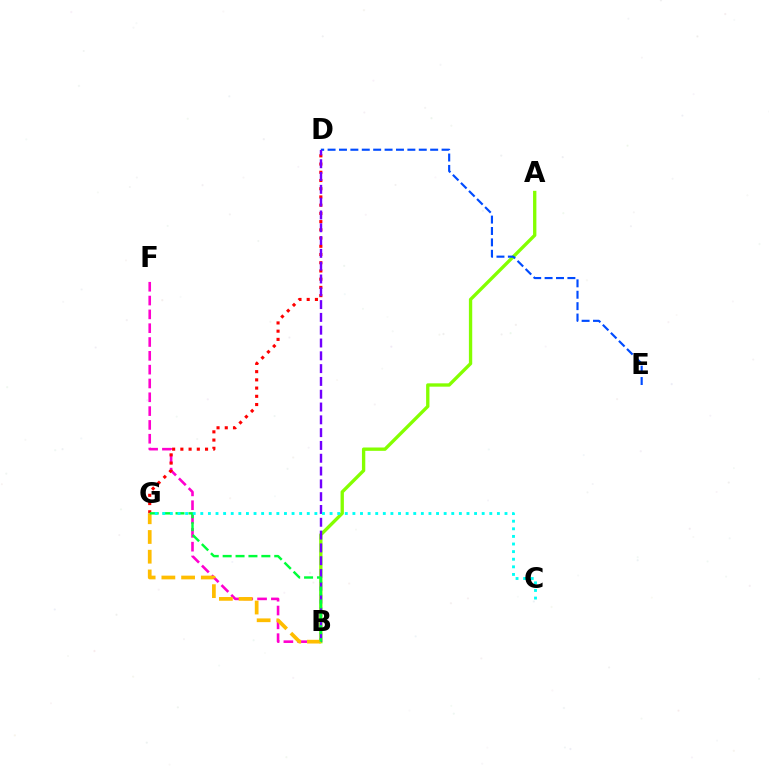{('B', 'F'): [{'color': '#ff00cf', 'line_style': 'dashed', 'thickness': 1.88}], ('A', 'B'): [{'color': '#84ff00', 'line_style': 'solid', 'thickness': 2.4}], ('D', 'G'): [{'color': '#ff0000', 'line_style': 'dotted', 'thickness': 2.23}], ('D', 'E'): [{'color': '#004bff', 'line_style': 'dashed', 'thickness': 1.55}], ('B', 'D'): [{'color': '#7200ff', 'line_style': 'dashed', 'thickness': 1.74}], ('B', 'G'): [{'color': '#ffbd00', 'line_style': 'dashed', 'thickness': 2.68}, {'color': '#00ff39', 'line_style': 'dashed', 'thickness': 1.75}], ('C', 'G'): [{'color': '#00fff6', 'line_style': 'dotted', 'thickness': 2.07}]}